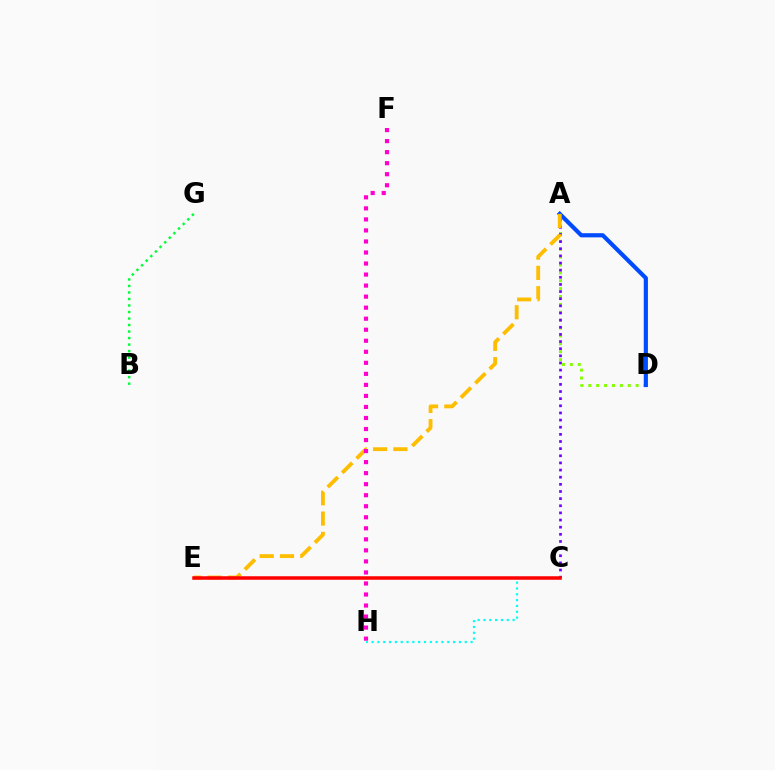{('B', 'G'): [{'color': '#00ff39', 'line_style': 'dotted', 'thickness': 1.77}], ('A', 'D'): [{'color': '#84ff00', 'line_style': 'dotted', 'thickness': 2.14}, {'color': '#004bff', 'line_style': 'solid', 'thickness': 3.0}], ('A', 'C'): [{'color': '#7200ff', 'line_style': 'dotted', 'thickness': 1.94}], ('C', 'H'): [{'color': '#00fff6', 'line_style': 'dotted', 'thickness': 1.58}], ('A', 'E'): [{'color': '#ffbd00', 'line_style': 'dashed', 'thickness': 2.76}], ('C', 'E'): [{'color': '#ff0000', 'line_style': 'solid', 'thickness': 2.53}], ('F', 'H'): [{'color': '#ff00cf', 'line_style': 'dotted', 'thickness': 3.0}]}